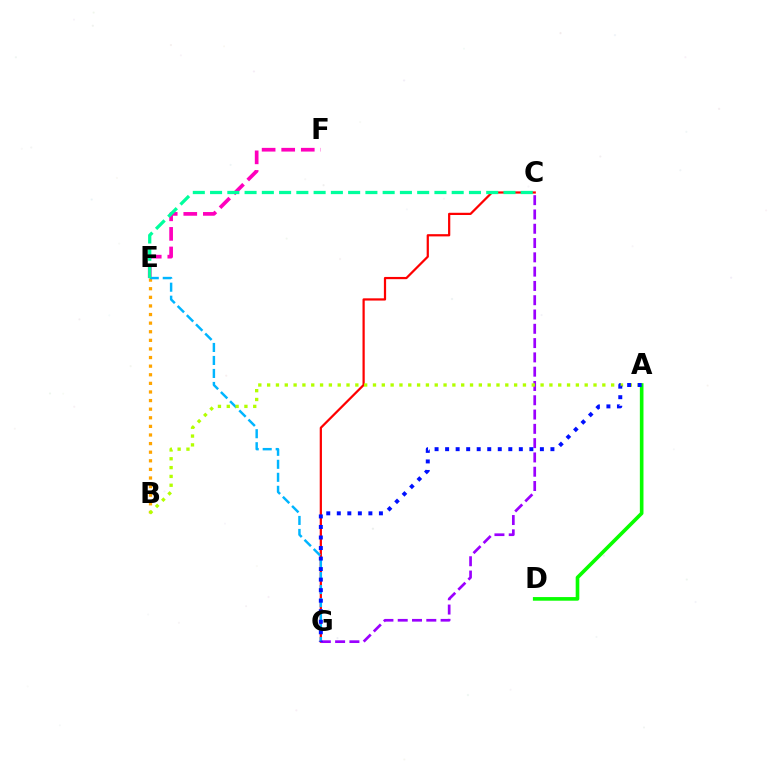{('E', 'F'): [{'color': '#ff00bd', 'line_style': 'dashed', 'thickness': 2.66}], ('A', 'D'): [{'color': '#08ff00', 'line_style': 'solid', 'thickness': 2.61}], ('C', 'G'): [{'color': '#ff0000', 'line_style': 'solid', 'thickness': 1.61}, {'color': '#9b00ff', 'line_style': 'dashed', 'thickness': 1.94}], ('B', 'E'): [{'color': '#ffa500', 'line_style': 'dotted', 'thickness': 2.34}], ('E', 'G'): [{'color': '#00b5ff', 'line_style': 'dashed', 'thickness': 1.77}], ('A', 'B'): [{'color': '#b3ff00', 'line_style': 'dotted', 'thickness': 2.4}], ('C', 'E'): [{'color': '#00ff9d', 'line_style': 'dashed', 'thickness': 2.34}], ('A', 'G'): [{'color': '#0010ff', 'line_style': 'dotted', 'thickness': 2.86}]}